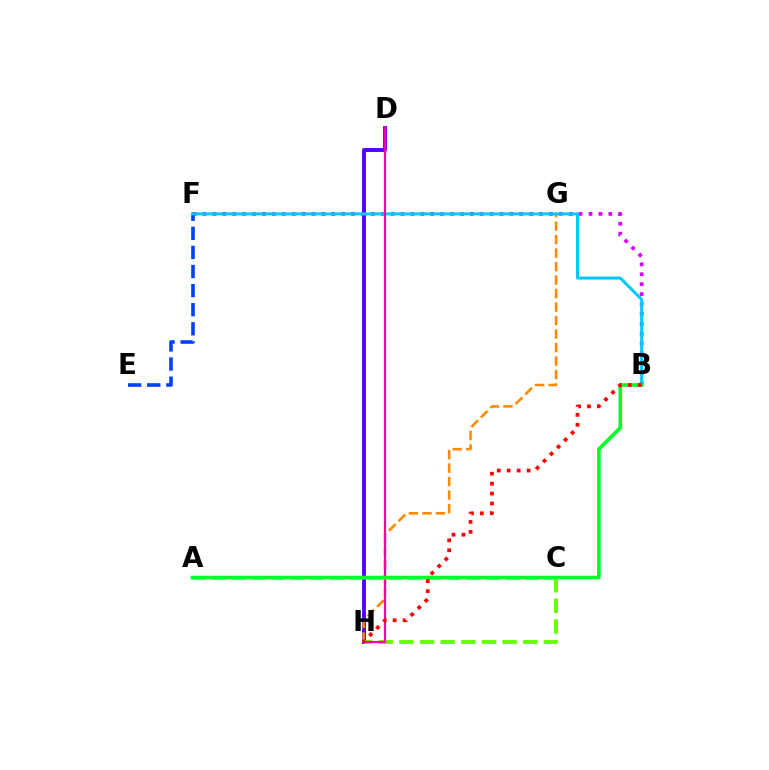{('D', 'H'): [{'color': '#4f00ff', 'line_style': 'solid', 'thickness': 2.79}, {'color': '#ff00a0', 'line_style': 'solid', 'thickness': 1.59}], ('B', 'F'): [{'color': '#d600ff', 'line_style': 'dotted', 'thickness': 2.69}, {'color': '#00c7ff', 'line_style': 'solid', 'thickness': 2.18}], ('C', 'H'): [{'color': '#66ff00', 'line_style': 'dashed', 'thickness': 2.8}], ('G', 'H'): [{'color': '#ff8800', 'line_style': 'dashed', 'thickness': 1.83}], ('E', 'F'): [{'color': '#003fff', 'line_style': 'dashed', 'thickness': 2.59}], ('A', 'C'): [{'color': '#00ffaf', 'line_style': 'dashed', 'thickness': 2.65}, {'color': '#eeff00', 'line_style': 'solid', 'thickness': 1.78}], ('A', 'B'): [{'color': '#00ff27', 'line_style': 'solid', 'thickness': 2.57}], ('B', 'H'): [{'color': '#ff0000', 'line_style': 'dotted', 'thickness': 2.7}]}